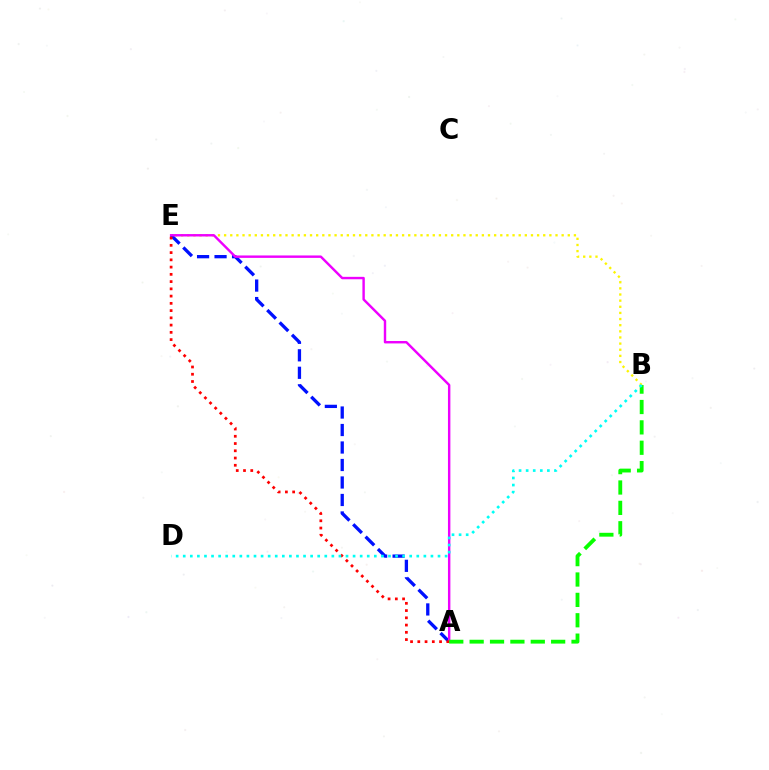{('B', 'E'): [{'color': '#fcf500', 'line_style': 'dotted', 'thickness': 1.67}], ('A', 'E'): [{'color': '#0010ff', 'line_style': 'dashed', 'thickness': 2.38}, {'color': '#ee00ff', 'line_style': 'solid', 'thickness': 1.74}, {'color': '#ff0000', 'line_style': 'dotted', 'thickness': 1.97}], ('A', 'B'): [{'color': '#08ff00', 'line_style': 'dashed', 'thickness': 2.77}], ('B', 'D'): [{'color': '#00fff6', 'line_style': 'dotted', 'thickness': 1.92}]}